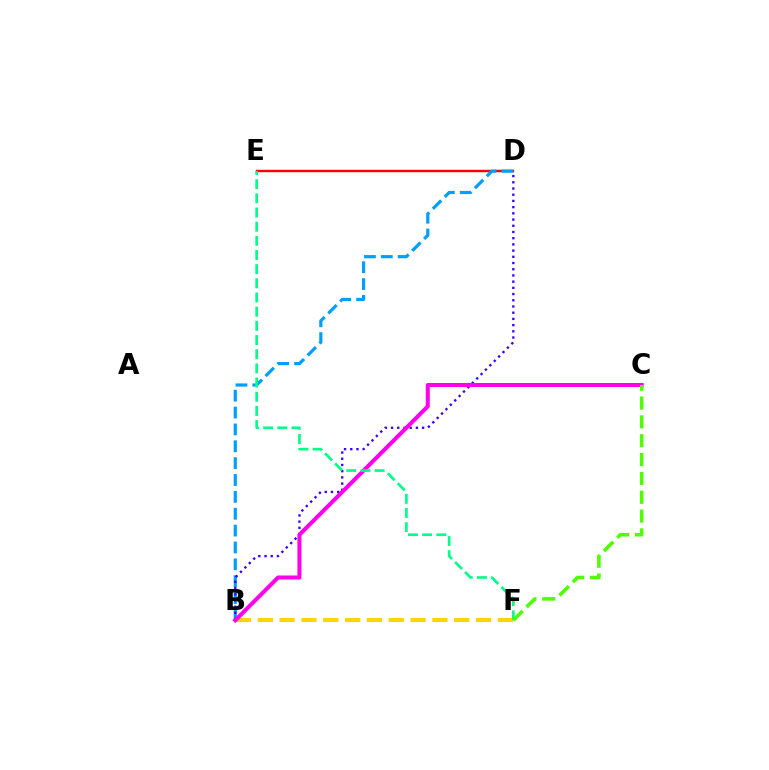{('D', 'E'): [{'color': '#ff0000', 'line_style': 'solid', 'thickness': 1.76}], ('B', 'D'): [{'color': '#009eff', 'line_style': 'dashed', 'thickness': 2.29}, {'color': '#3700ff', 'line_style': 'dotted', 'thickness': 1.69}], ('B', 'F'): [{'color': '#ffd500', 'line_style': 'dashed', 'thickness': 2.96}], ('B', 'C'): [{'color': '#ff00ed', 'line_style': 'solid', 'thickness': 2.9}], ('E', 'F'): [{'color': '#00ff86', 'line_style': 'dashed', 'thickness': 1.93}], ('C', 'F'): [{'color': '#4fff00', 'line_style': 'dashed', 'thickness': 2.56}]}